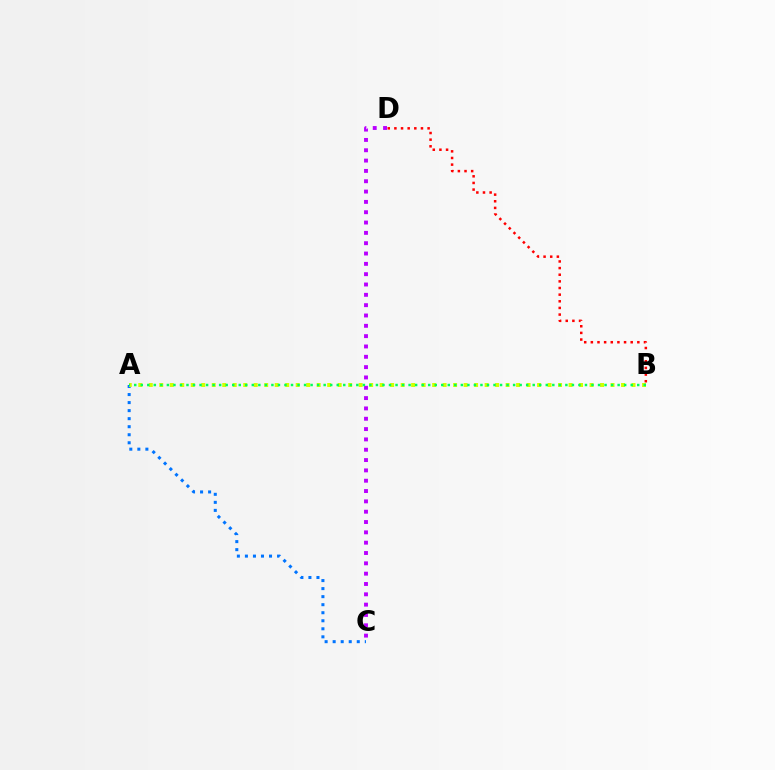{('B', 'D'): [{'color': '#ff0000', 'line_style': 'dotted', 'thickness': 1.8}], ('A', 'C'): [{'color': '#0074ff', 'line_style': 'dotted', 'thickness': 2.18}], ('A', 'B'): [{'color': '#d1ff00', 'line_style': 'dotted', 'thickness': 2.85}, {'color': '#00ff5c', 'line_style': 'dotted', 'thickness': 1.77}], ('C', 'D'): [{'color': '#b900ff', 'line_style': 'dotted', 'thickness': 2.81}]}